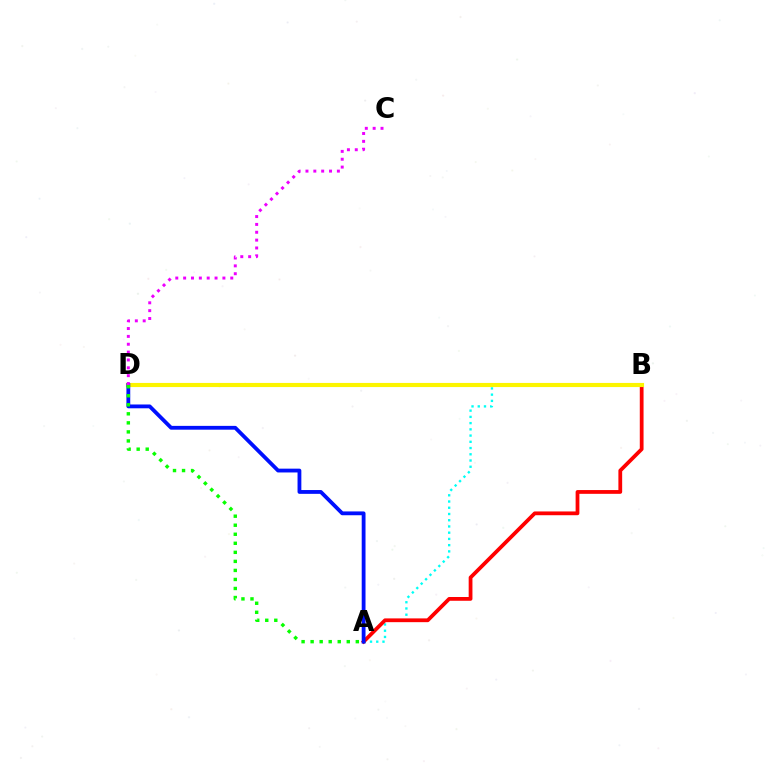{('A', 'B'): [{'color': '#00fff6', 'line_style': 'dotted', 'thickness': 1.69}, {'color': '#ff0000', 'line_style': 'solid', 'thickness': 2.71}], ('B', 'D'): [{'color': '#fcf500', 'line_style': 'solid', 'thickness': 2.97}], ('A', 'D'): [{'color': '#0010ff', 'line_style': 'solid', 'thickness': 2.74}, {'color': '#08ff00', 'line_style': 'dotted', 'thickness': 2.46}], ('C', 'D'): [{'color': '#ee00ff', 'line_style': 'dotted', 'thickness': 2.13}]}